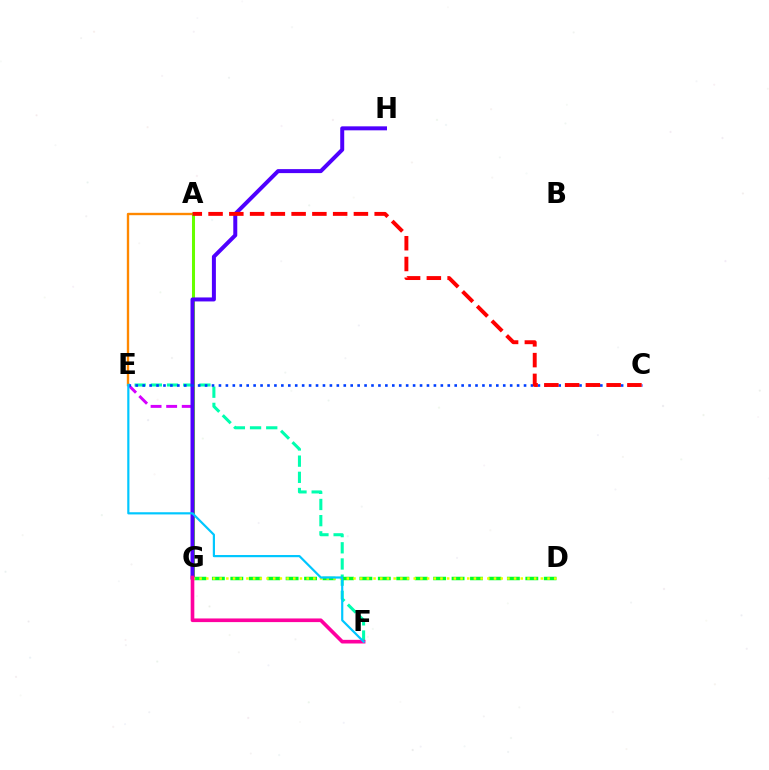{('E', 'F'): [{'color': '#00ffaf', 'line_style': 'dashed', 'thickness': 2.2}, {'color': '#00c7ff', 'line_style': 'solid', 'thickness': 1.58}], ('E', 'G'): [{'color': '#d600ff', 'line_style': 'dashed', 'thickness': 2.12}], ('A', 'E'): [{'color': '#ff8800', 'line_style': 'solid', 'thickness': 1.71}], ('A', 'G'): [{'color': '#66ff00', 'line_style': 'solid', 'thickness': 2.19}], ('D', 'G'): [{'color': '#00ff27', 'line_style': 'dashed', 'thickness': 2.5}, {'color': '#eeff00', 'line_style': 'dotted', 'thickness': 1.82}], ('G', 'H'): [{'color': '#4f00ff', 'line_style': 'solid', 'thickness': 2.87}], ('C', 'E'): [{'color': '#003fff', 'line_style': 'dotted', 'thickness': 1.88}], ('F', 'G'): [{'color': '#ff00a0', 'line_style': 'solid', 'thickness': 2.63}], ('A', 'C'): [{'color': '#ff0000', 'line_style': 'dashed', 'thickness': 2.82}]}